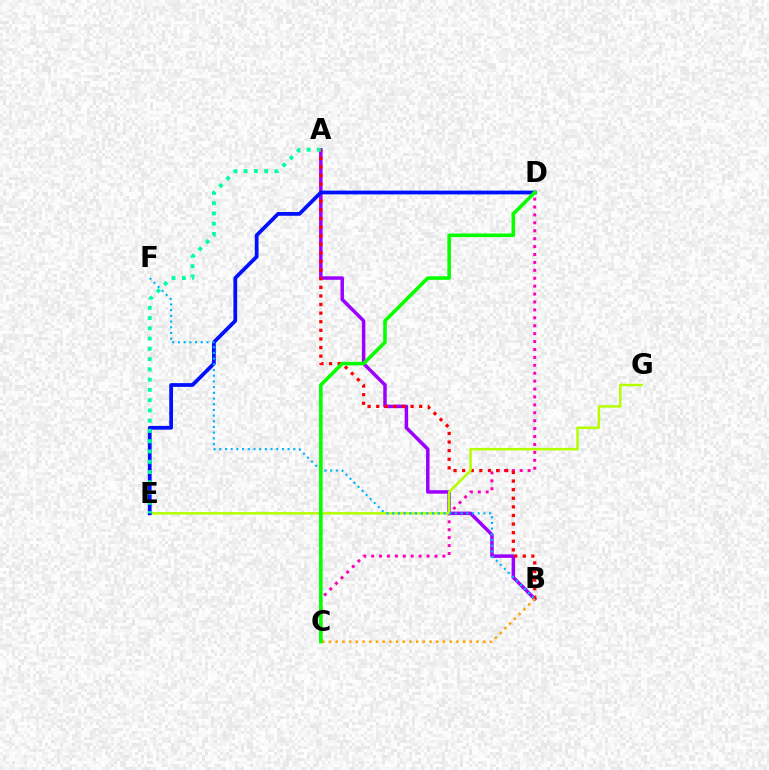{('C', 'D'): [{'color': '#ff00bd', 'line_style': 'dotted', 'thickness': 2.15}, {'color': '#08ff00', 'line_style': 'solid', 'thickness': 2.58}], ('A', 'B'): [{'color': '#9b00ff', 'line_style': 'solid', 'thickness': 2.51}, {'color': '#ff0000', 'line_style': 'dotted', 'thickness': 2.34}], ('E', 'G'): [{'color': '#b3ff00', 'line_style': 'solid', 'thickness': 1.79}], ('D', 'E'): [{'color': '#0010ff', 'line_style': 'solid', 'thickness': 2.7}], ('B', 'F'): [{'color': '#00b5ff', 'line_style': 'dotted', 'thickness': 1.55}], ('A', 'E'): [{'color': '#00ff9d', 'line_style': 'dotted', 'thickness': 2.79}], ('B', 'C'): [{'color': '#ffa500', 'line_style': 'dotted', 'thickness': 1.82}]}